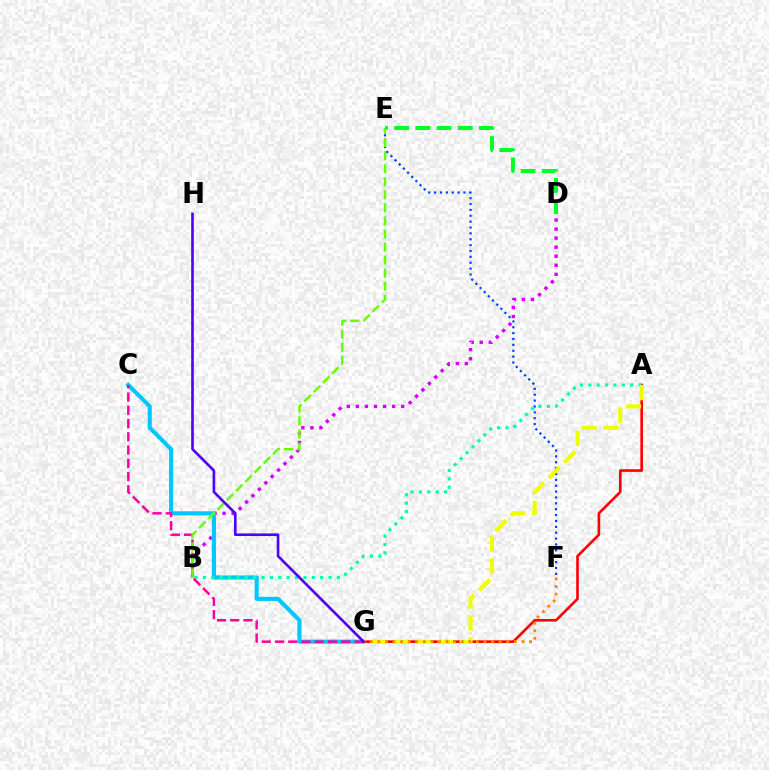{('B', 'D'): [{'color': '#d600ff', 'line_style': 'dotted', 'thickness': 2.46}], ('E', 'F'): [{'color': '#003fff', 'line_style': 'dotted', 'thickness': 1.6}], ('D', 'E'): [{'color': '#00ff27', 'line_style': 'dashed', 'thickness': 2.88}], ('A', 'G'): [{'color': '#ff0000', 'line_style': 'solid', 'thickness': 1.89}, {'color': '#eeff00', 'line_style': 'dashed', 'thickness': 2.98}], ('C', 'G'): [{'color': '#00c7ff', 'line_style': 'solid', 'thickness': 2.97}, {'color': '#ff00a0', 'line_style': 'dashed', 'thickness': 1.8}], ('A', 'B'): [{'color': '#00ffaf', 'line_style': 'dotted', 'thickness': 2.28}], ('F', 'G'): [{'color': '#ff8800', 'line_style': 'dotted', 'thickness': 2.06}], ('B', 'E'): [{'color': '#66ff00', 'line_style': 'dashed', 'thickness': 1.77}], ('G', 'H'): [{'color': '#4f00ff', 'line_style': 'solid', 'thickness': 1.9}]}